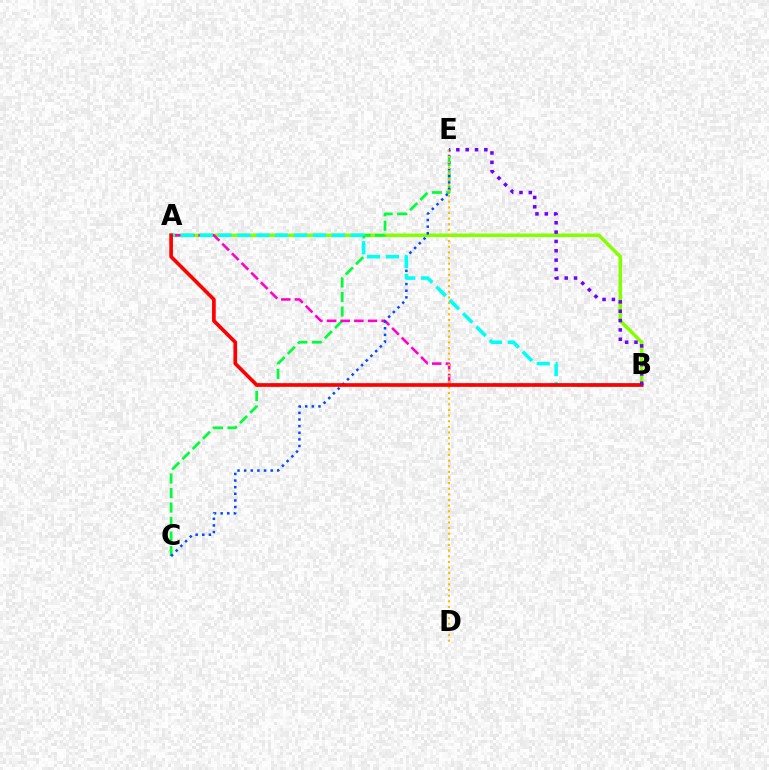{('A', 'B'): [{'color': '#84ff00', 'line_style': 'solid', 'thickness': 2.53}, {'color': '#ff00cf', 'line_style': 'dashed', 'thickness': 1.85}, {'color': '#00fff6', 'line_style': 'dashed', 'thickness': 2.56}, {'color': '#ff0000', 'line_style': 'solid', 'thickness': 2.64}], ('C', 'E'): [{'color': '#00ff39', 'line_style': 'dashed', 'thickness': 1.97}, {'color': '#004bff', 'line_style': 'dotted', 'thickness': 1.8}], ('D', 'E'): [{'color': '#ffbd00', 'line_style': 'dotted', 'thickness': 1.53}], ('B', 'E'): [{'color': '#7200ff', 'line_style': 'dotted', 'thickness': 2.54}]}